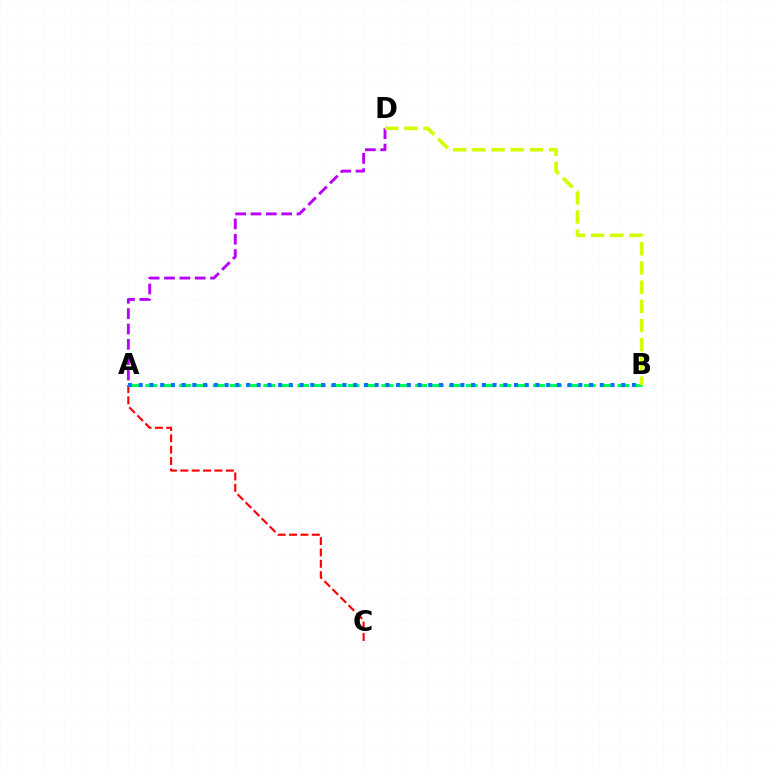{('A', 'D'): [{'color': '#b900ff', 'line_style': 'dashed', 'thickness': 2.08}], ('A', 'B'): [{'color': '#00ff5c', 'line_style': 'dashed', 'thickness': 2.29}, {'color': '#0074ff', 'line_style': 'dotted', 'thickness': 2.91}], ('B', 'D'): [{'color': '#d1ff00', 'line_style': 'dashed', 'thickness': 2.61}], ('A', 'C'): [{'color': '#ff0000', 'line_style': 'dashed', 'thickness': 1.54}]}